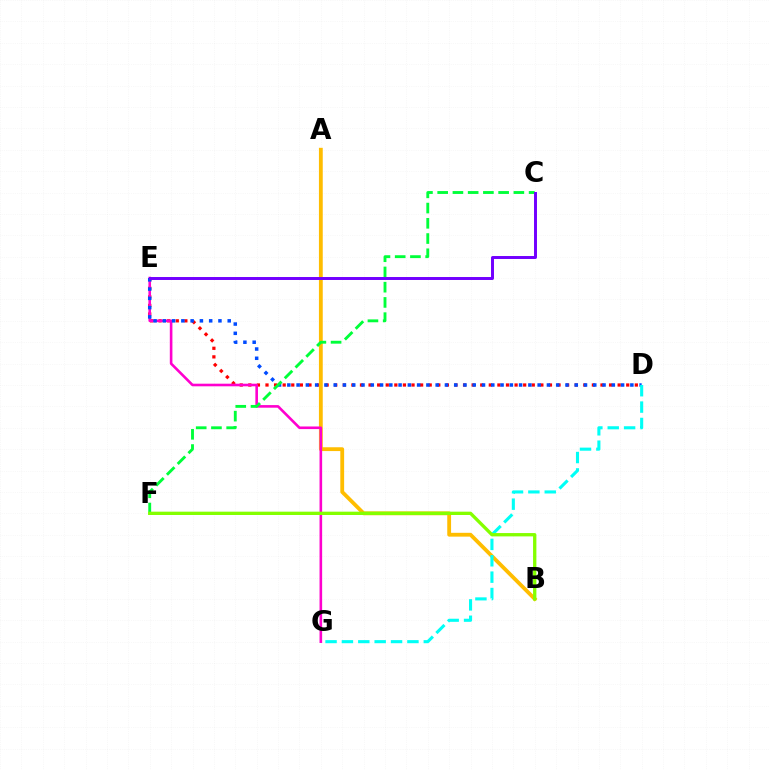{('D', 'E'): [{'color': '#ff0000', 'line_style': 'dotted', 'thickness': 2.33}, {'color': '#004bff', 'line_style': 'dotted', 'thickness': 2.52}], ('A', 'B'): [{'color': '#ffbd00', 'line_style': 'solid', 'thickness': 2.75}], ('E', 'G'): [{'color': '#ff00cf', 'line_style': 'solid', 'thickness': 1.88}], ('C', 'F'): [{'color': '#00ff39', 'line_style': 'dashed', 'thickness': 2.07}], ('C', 'E'): [{'color': '#7200ff', 'line_style': 'solid', 'thickness': 2.13}], ('D', 'G'): [{'color': '#00fff6', 'line_style': 'dashed', 'thickness': 2.22}], ('B', 'F'): [{'color': '#84ff00', 'line_style': 'solid', 'thickness': 2.39}]}